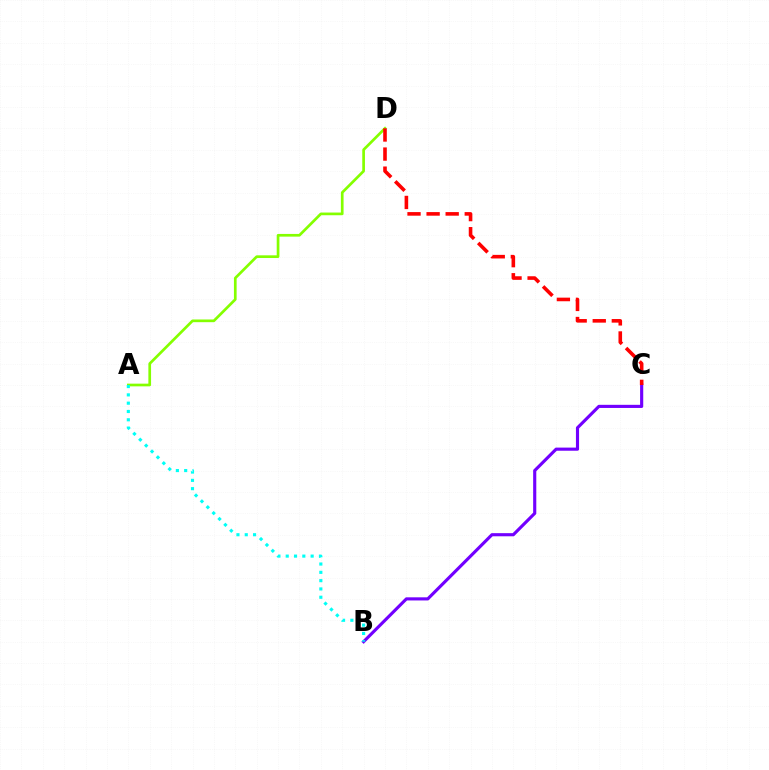{('A', 'D'): [{'color': '#84ff00', 'line_style': 'solid', 'thickness': 1.94}], ('B', 'C'): [{'color': '#7200ff', 'line_style': 'solid', 'thickness': 2.26}], ('C', 'D'): [{'color': '#ff0000', 'line_style': 'dashed', 'thickness': 2.59}], ('A', 'B'): [{'color': '#00fff6', 'line_style': 'dotted', 'thickness': 2.26}]}